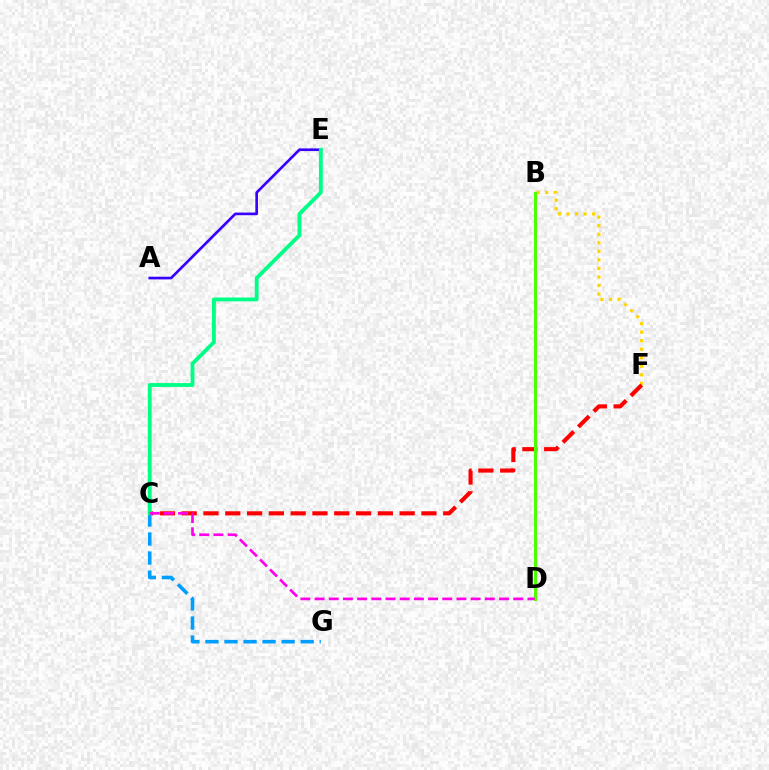{('A', 'E'): [{'color': '#3700ff', 'line_style': 'solid', 'thickness': 1.92}], ('B', 'F'): [{'color': '#ffd500', 'line_style': 'dotted', 'thickness': 2.32}], ('C', 'F'): [{'color': '#ff0000', 'line_style': 'dashed', 'thickness': 2.96}], ('C', 'G'): [{'color': '#009eff', 'line_style': 'dashed', 'thickness': 2.59}], ('B', 'D'): [{'color': '#4fff00', 'line_style': 'solid', 'thickness': 2.2}], ('C', 'E'): [{'color': '#00ff86', 'line_style': 'solid', 'thickness': 2.77}], ('C', 'D'): [{'color': '#ff00ed', 'line_style': 'dashed', 'thickness': 1.93}]}